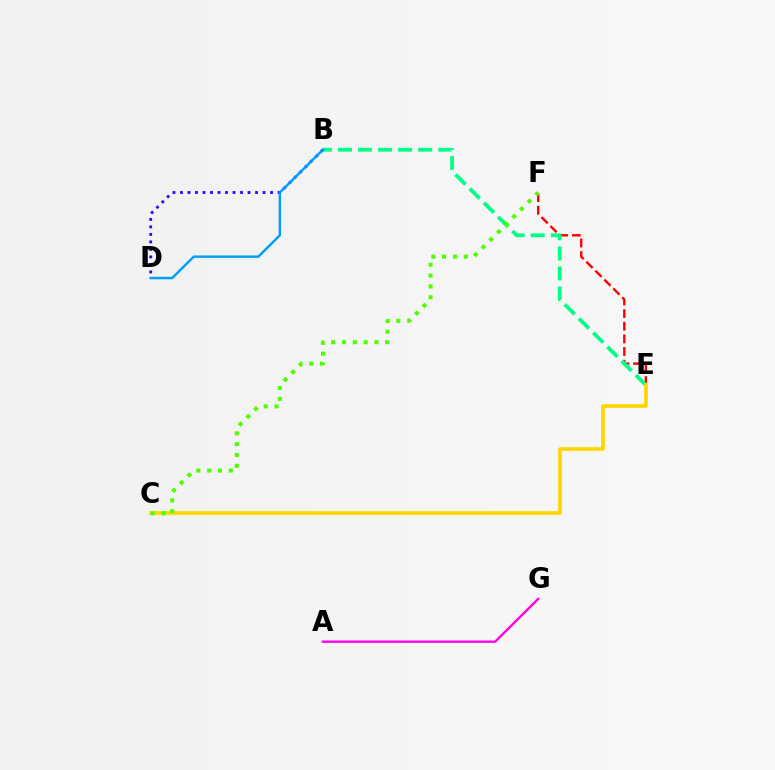{('E', 'F'): [{'color': '#ff0000', 'line_style': 'dashed', 'thickness': 1.72}], ('B', 'E'): [{'color': '#00ff86', 'line_style': 'dashed', 'thickness': 2.72}], ('C', 'E'): [{'color': '#ffd500', 'line_style': 'solid', 'thickness': 2.64}], ('B', 'D'): [{'color': '#3700ff', 'line_style': 'dotted', 'thickness': 2.04}, {'color': '#009eff', 'line_style': 'solid', 'thickness': 1.76}], ('C', 'F'): [{'color': '#4fff00', 'line_style': 'dotted', 'thickness': 2.94}], ('A', 'G'): [{'color': '#ff00ed', 'line_style': 'solid', 'thickness': 1.7}]}